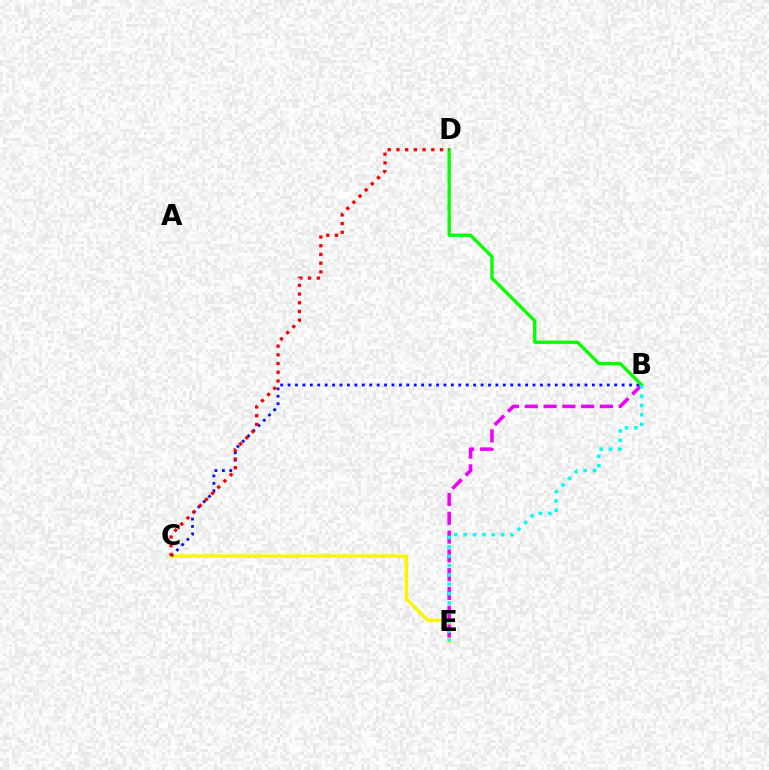{('C', 'E'): [{'color': '#fcf500', 'line_style': 'solid', 'thickness': 2.44}], ('B', 'C'): [{'color': '#0010ff', 'line_style': 'dotted', 'thickness': 2.02}], ('B', 'E'): [{'color': '#ee00ff', 'line_style': 'dashed', 'thickness': 2.55}, {'color': '#00fff6', 'line_style': 'dotted', 'thickness': 2.54}], ('B', 'D'): [{'color': '#08ff00', 'line_style': 'solid', 'thickness': 2.4}], ('C', 'D'): [{'color': '#ff0000', 'line_style': 'dotted', 'thickness': 2.37}]}